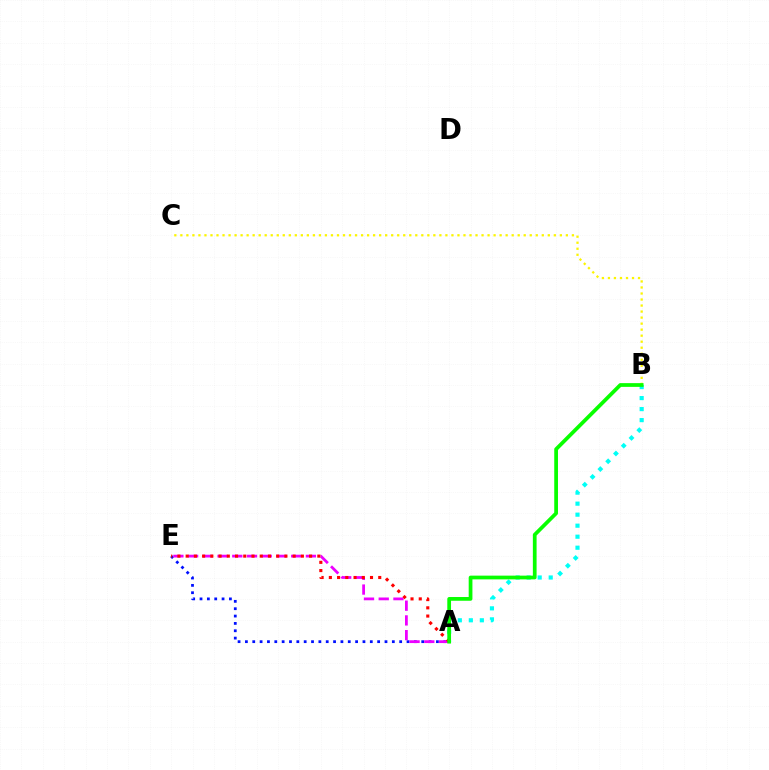{('A', 'E'): [{'color': '#0010ff', 'line_style': 'dotted', 'thickness': 2.0}, {'color': '#ee00ff', 'line_style': 'dashed', 'thickness': 2.0}, {'color': '#ff0000', 'line_style': 'dotted', 'thickness': 2.24}], ('B', 'C'): [{'color': '#fcf500', 'line_style': 'dotted', 'thickness': 1.64}], ('A', 'B'): [{'color': '#00fff6', 'line_style': 'dotted', 'thickness': 2.99}, {'color': '#08ff00', 'line_style': 'solid', 'thickness': 2.69}]}